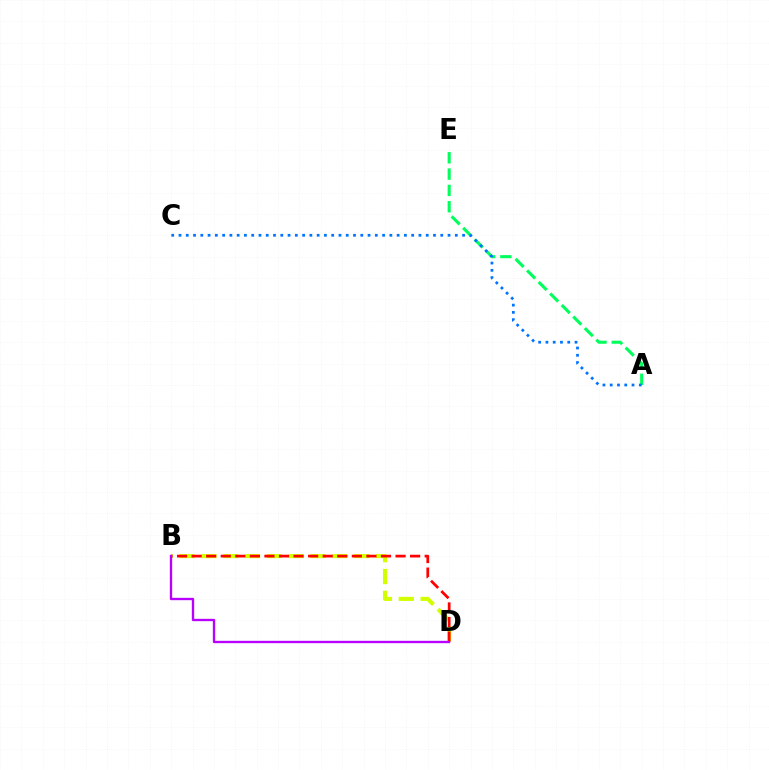{('A', 'E'): [{'color': '#00ff5c', 'line_style': 'dashed', 'thickness': 2.22}], ('B', 'D'): [{'color': '#d1ff00', 'line_style': 'dashed', 'thickness': 2.97}, {'color': '#ff0000', 'line_style': 'dashed', 'thickness': 1.98}, {'color': '#b900ff', 'line_style': 'solid', 'thickness': 1.69}], ('A', 'C'): [{'color': '#0074ff', 'line_style': 'dotted', 'thickness': 1.98}]}